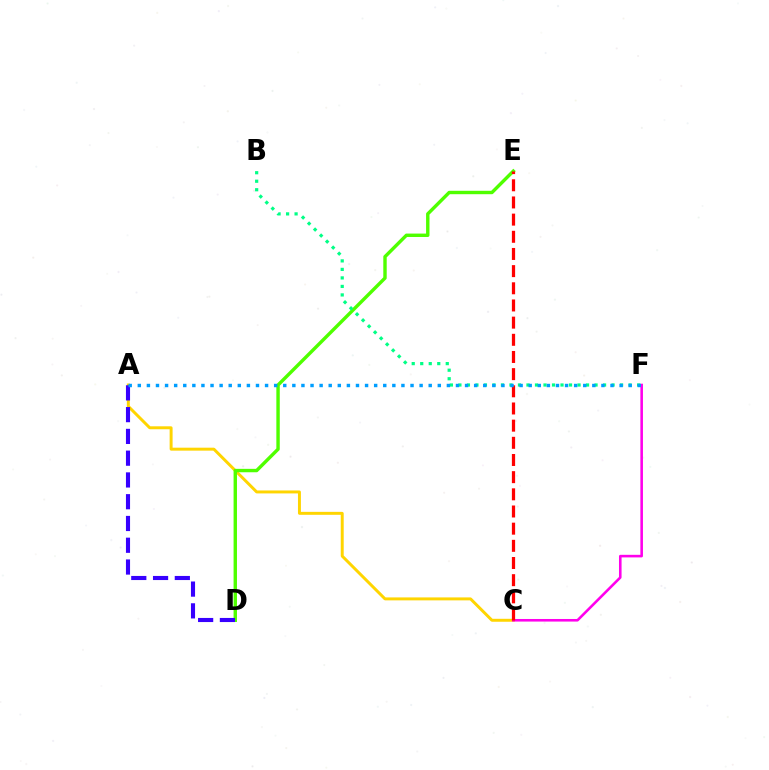{('A', 'C'): [{'color': '#ffd500', 'line_style': 'solid', 'thickness': 2.13}], ('C', 'F'): [{'color': '#ff00ed', 'line_style': 'solid', 'thickness': 1.86}], ('D', 'E'): [{'color': '#4fff00', 'line_style': 'solid', 'thickness': 2.45}], ('B', 'F'): [{'color': '#00ff86', 'line_style': 'dotted', 'thickness': 2.31}], ('A', 'D'): [{'color': '#3700ff', 'line_style': 'dashed', 'thickness': 2.96}], ('C', 'E'): [{'color': '#ff0000', 'line_style': 'dashed', 'thickness': 2.33}], ('A', 'F'): [{'color': '#009eff', 'line_style': 'dotted', 'thickness': 2.47}]}